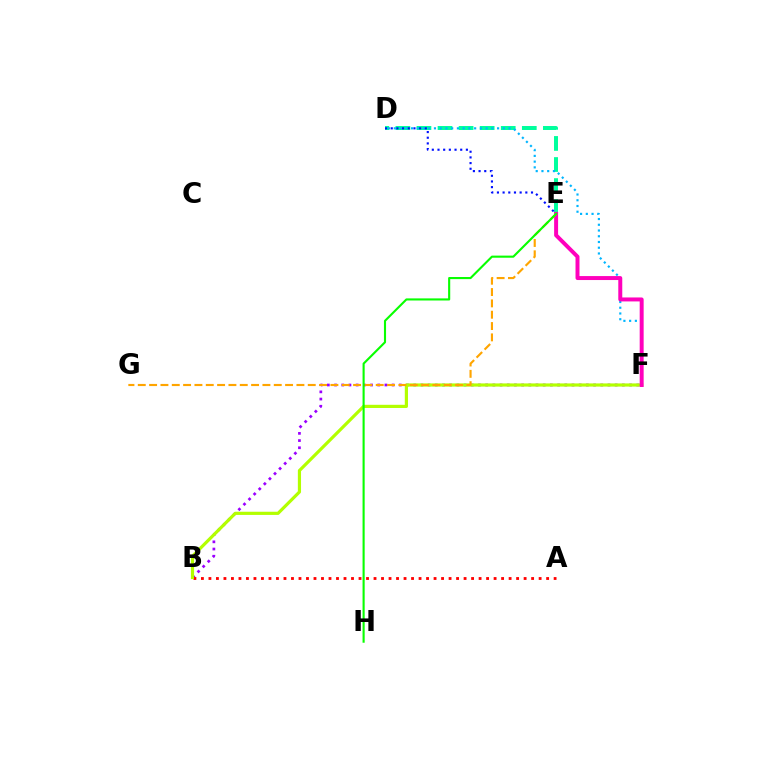{('B', 'F'): [{'color': '#9b00ff', 'line_style': 'dotted', 'thickness': 1.95}, {'color': '#b3ff00', 'line_style': 'solid', 'thickness': 2.29}], ('A', 'B'): [{'color': '#ff0000', 'line_style': 'dotted', 'thickness': 2.04}], ('D', 'E'): [{'color': '#00ff9d', 'line_style': 'dashed', 'thickness': 2.86}, {'color': '#0010ff', 'line_style': 'dotted', 'thickness': 1.54}], ('D', 'F'): [{'color': '#00b5ff', 'line_style': 'dotted', 'thickness': 1.56}], ('E', 'F'): [{'color': '#ff00bd', 'line_style': 'solid', 'thickness': 2.86}], ('E', 'G'): [{'color': '#ffa500', 'line_style': 'dashed', 'thickness': 1.54}], ('E', 'H'): [{'color': '#08ff00', 'line_style': 'solid', 'thickness': 1.52}]}